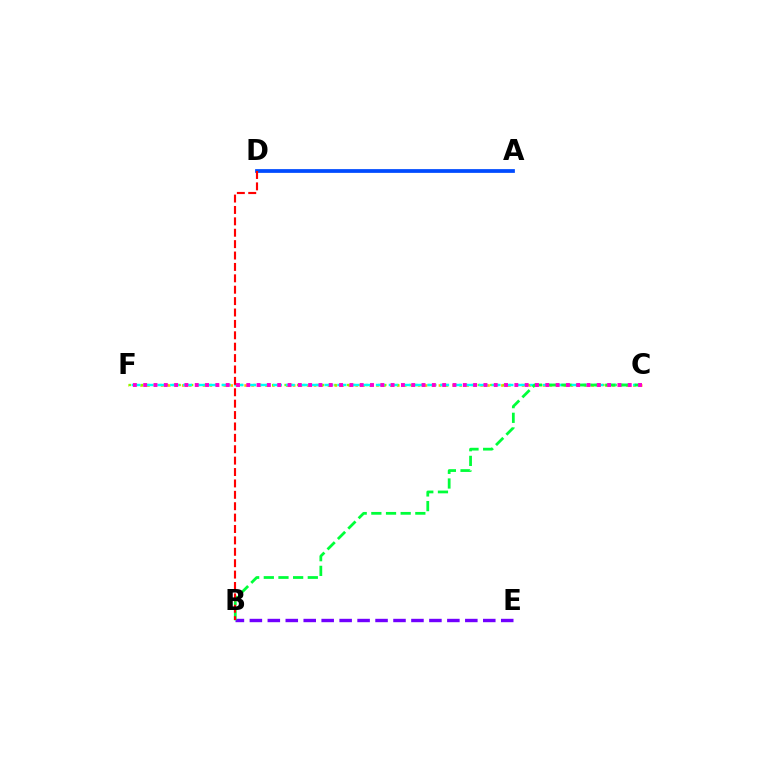{('A', 'D'): [{'color': '#004bff', 'line_style': 'solid', 'thickness': 2.7}], ('C', 'F'): [{'color': '#ffbd00', 'line_style': 'dotted', 'thickness': 1.89}, {'color': '#84ff00', 'line_style': 'dotted', 'thickness': 1.69}, {'color': '#00fff6', 'line_style': 'dashed', 'thickness': 1.75}, {'color': '#ff00cf', 'line_style': 'dotted', 'thickness': 2.8}], ('B', 'E'): [{'color': '#7200ff', 'line_style': 'dashed', 'thickness': 2.44}], ('B', 'C'): [{'color': '#00ff39', 'line_style': 'dashed', 'thickness': 1.99}], ('B', 'D'): [{'color': '#ff0000', 'line_style': 'dashed', 'thickness': 1.55}]}